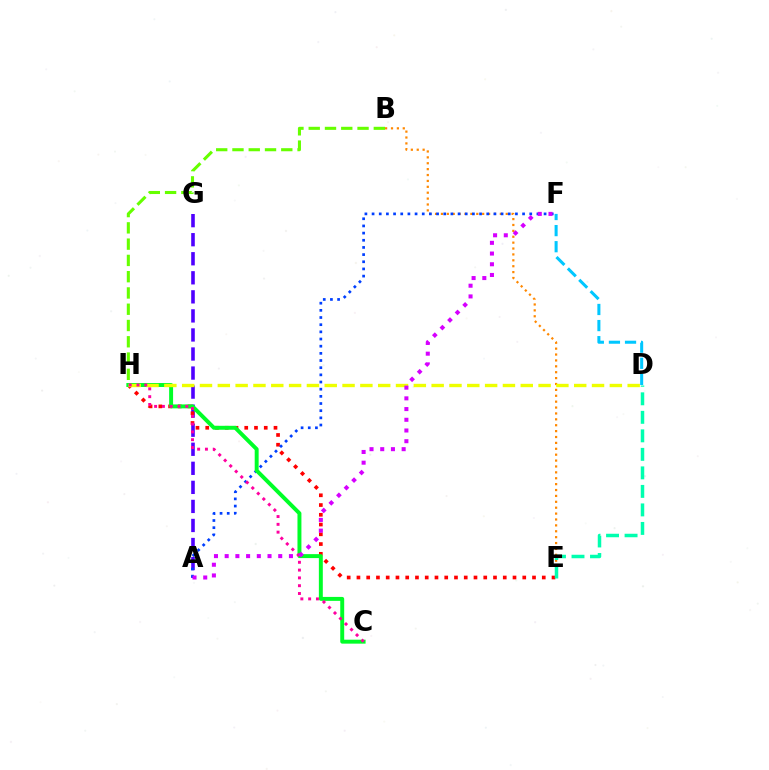{('B', 'H'): [{'color': '#66ff00', 'line_style': 'dashed', 'thickness': 2.21}], ('B', 'E'): [{'color': '#ff8800', 'line_style': 'dotted', 'thickness': 1.6}], ('A', 'G'): [{'color': '#4f00ff', 'line_style': 'dashed', 'thickness': 2.59}], ('E', 'H'): [{'color': '#ff0000', 'line_style': 'dotted', 'thickness': 2.65}], ('A', 'F'): [{'color': '#003fff', 'line_style': 'dotted', 'thickness': 1.95}, {'color': '#d600ff', 'line_style': 'dotted', 'thickness': 2.91}], ('C', 'H'): [{'color': '#00ff27', 'line_style': 'solid', 'thickness': 2.84}, {'color': '#ff00a0', 'line_style': 'dotted', 'thickness': 2.12}], ('D', 'F'): [{'color': '#00c7ff', 'line_style': 'dashed', 'thickness': 2.19}], ('D', 'H'): [{'color': '#eeff00', 'line_style': 'dashed', 'thickness': 2.42}], ('D', 'E'): [{'color': '#00ffaf', 'line_style': 'dashed', 'thickness': 2.52}]}